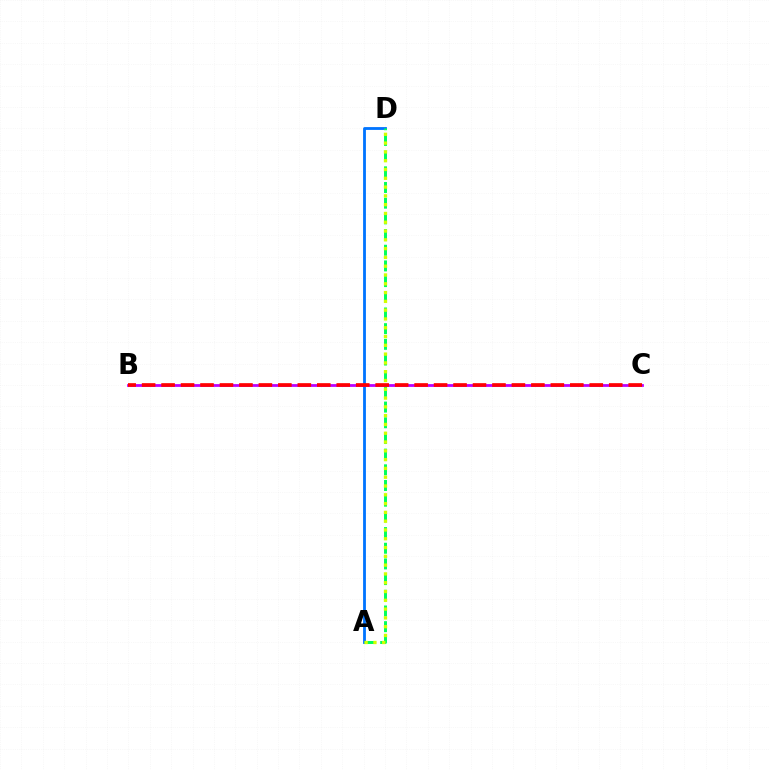{('A', 'D'): [{'color': '#0074ff', 'line_style': 'solid', 'thickness': 2.03}, {'color': '#00ff5c', 'line_style': 'dashed', 'thickness': 2.13}, {'color': '#d1ff00', 'line_style': 'dotted', 'thickness': 2.39}], ('B', 'C'): [{'color': '#b900ff', 'line_style': 'solid', 'thickness': 2.0}, {'color': '#ff0000', 'line_style': 'dashed', 'thickness': 2.64}]}